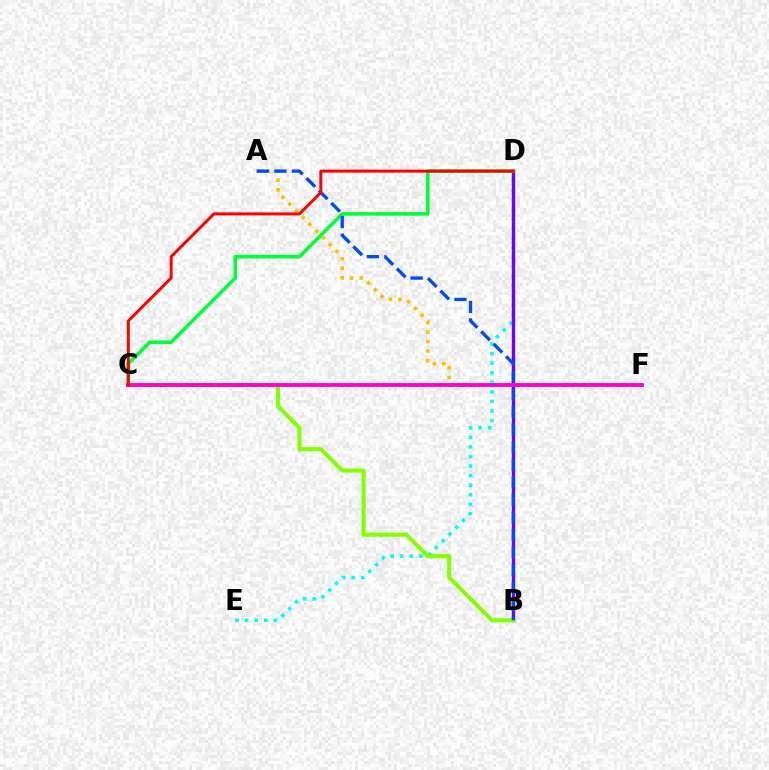{('D', 'E'): [{'color': '#00fff6', 'line_style': 'dotted', 'thickness': 2.6}], ('B', 'D'): [{'color': '#7200ff', 'line_style': 'solid', 'thickness': 2.43}], ('B', 'C'): [{'color': '#84ff00', 'line_style': 'solid', 'thickness': 2.9}], ('C', 'D'): [{'color': '#00ff39', 'line_style': 'solid', 'thickness': 2.59}, {'color': '#ff0000', 'line_style': 'solid', 'thickness': 2.15}], ('A', 'F'): [{'color': '#ffbd00', 'line_style': 'dotted', 'thickness': 2.6}], ('A', 'B'): [{'color': '#004bff', 'line_style': 'dashed', 'thickness': 2.39}], ('C', 'F'): [{'color': '#ff00cf', 'line_style': 'solid', 'thickness': 2.75}]}